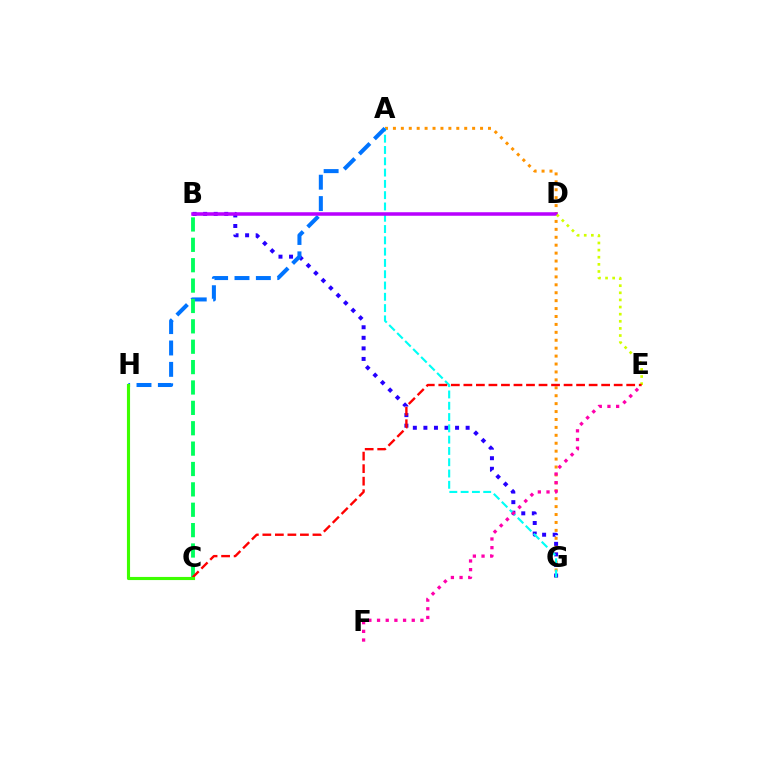{('A', 'G'): [{'color': '#ff9400', 'line_style': 'dotted', 'thickness': 2.15}, {'color': '#00fff6', 'line_style': 'dashed', 'thickness': 1.53}], ('B', 'G'): [{'color': '#2500ff', 'line_style': 'dotted', 'thickness': 2.87}], ('A', 'H'): [{'color': '#0074ff', 'line_style': 'dashed', 'thickness': 2.9}], ('B', 'C'): [{'color': '#00ff5c', 'line_style': 'dashed', 'thickness': 2.77}], ('B', 'D'): [{'color': '#b900ff', 'line_style': 'solid', 'thickness': 2.53}], ('D', 'E'): [{'color': '#d1ff00', 'line_style': 'dotted', 'thickness': 1.93}], ('E', 'F'): [{'color': '#ff00ac', 'line_style': 'dotted', 'thickness': 2.36}], ('C', 'E'): [{'color': '#ff0000', 'line_style': 'dashed', 'thickness': 1.7}], ('C', 'H'): [{'color': '#3dff00', 'line_style': 'solid', 'thickness': 2.25}]}